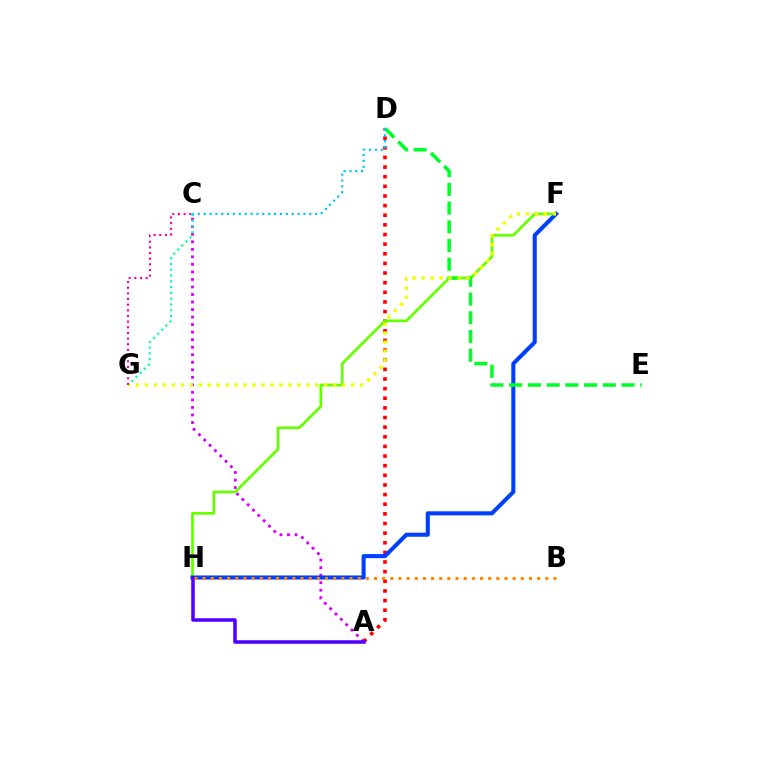{('A', 'D'): [{'color': '#ff0000', 'line_style': 'dotted', 'thickness': 2.62}], ('A', 'C'): [{'color': '#d600ff', 'line_style': 'dotted', 'thickness': 2.05}], ('C', 'G'): [{'color': '#00ffaf', 'line_style': 'dotted', 'thickness': 1.57}, {'color': '#ff00a0', 'line_style': 'dotted', 'thickness': 1.54}], ('F', 'H'): [{'color': '#66ff00', 'line_style': 'solid', 'thickness': 1.96}, {'color': '#003fff', 'line_style': 'solid', 'thickness': 2.92}], ('D', 'E'): [{'color': '#00ff27', 'line_style': 'dashed', 'thickness': 2.54}], ('F', 'G'): [{'color': '#eeff00', 'line_style': 'dotted', 'thickness': 2.44}], ('A', 'H'): [{'color': '#4f00ff', 'line_style': 'solid', 'thickness': 2.54}], ('B', 'H'): [{'color': '#ff8800', 'line_style': 'dotted', 'thickness': 2.22}], ('C', 'D'): [{'color': '#00c7ff', 'line_style': 'dotted', 'thickness': 1.59}]}